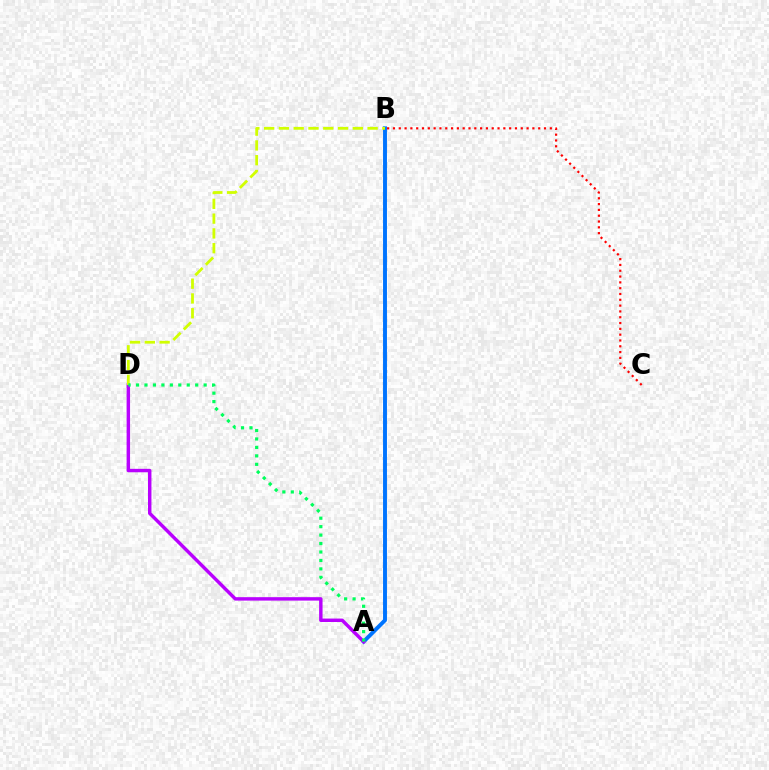{('B', 'C'): [{'color': '#ff0000', 'line_style': 'dotted', 'thickness': 1.58}], ('A', 'B'): [{'color': '#0074ff', 'line_style': 'solid', 'thickness': 2.82}], ('A', 'D'): [{'color': '#b900ff', 'line_style': 'solid', 'thickness': 2.47}, {'color': '#00ff5c', 'line_style': 'dotted', 'thickness': 2.3}], ('B', 'D'): [{'color': '#d1ff00', 'line_style': 'dashed', 'thickness': 2.01}]}